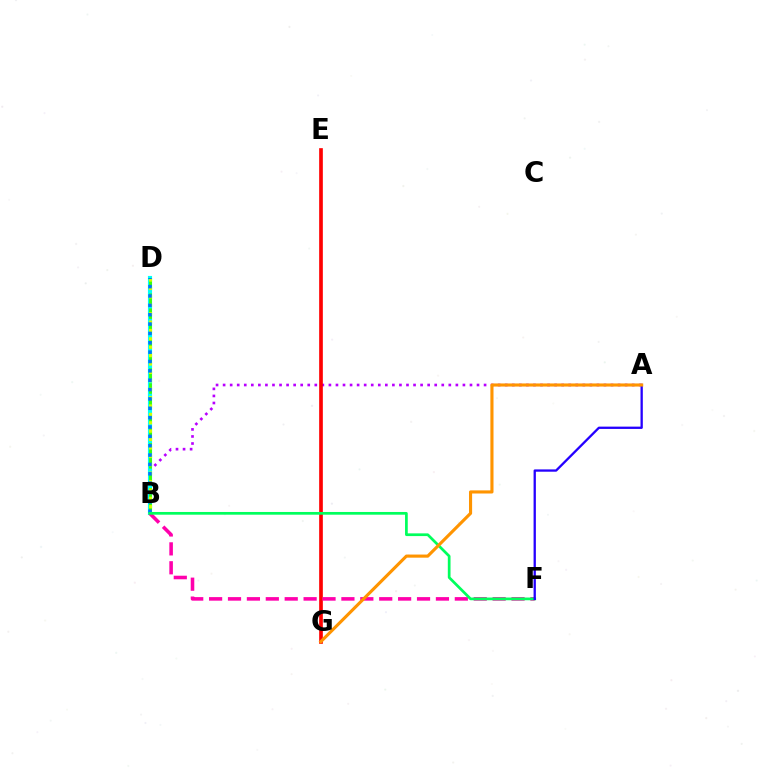{('A', 'B'): [{'color': '#b900ff', 'line_style': 'dotted', 'thickness': 1.92}], ('B', 'D'): [{'color': '#00fff6', 'line_style': 'solid', 'thickness': 2.98}, {'color': '#3dff00', 'line_style': 'dashed', 'thickness': 2.03}, {'color': '#d1ff00', 'line_style': 'dotted', 'thickness': 2.28}, {'color': '#0074ff', 'line_style': 'dotted', 'thickness': 2.54}], ('E', 'G'): [{'color': '#ff0000', 'line_style': 'solid', 'thickness': 2.64}], ('B', 'F'): [{'color': '#ff00ac', 'line_style': 'dashed', 'thickness': 2.57}, {'color': '#00ff5c', 'line_style': 'solid', 'thickness': 1.96}], ('A', 'F'): [{'color': '#2500ff', 'line_style': 'solid', 'thickness': 1.66}], ('A', 'G'): [{'color': '#ff9400', 'line_style': 'solid', 'thickness': 2.25}]}